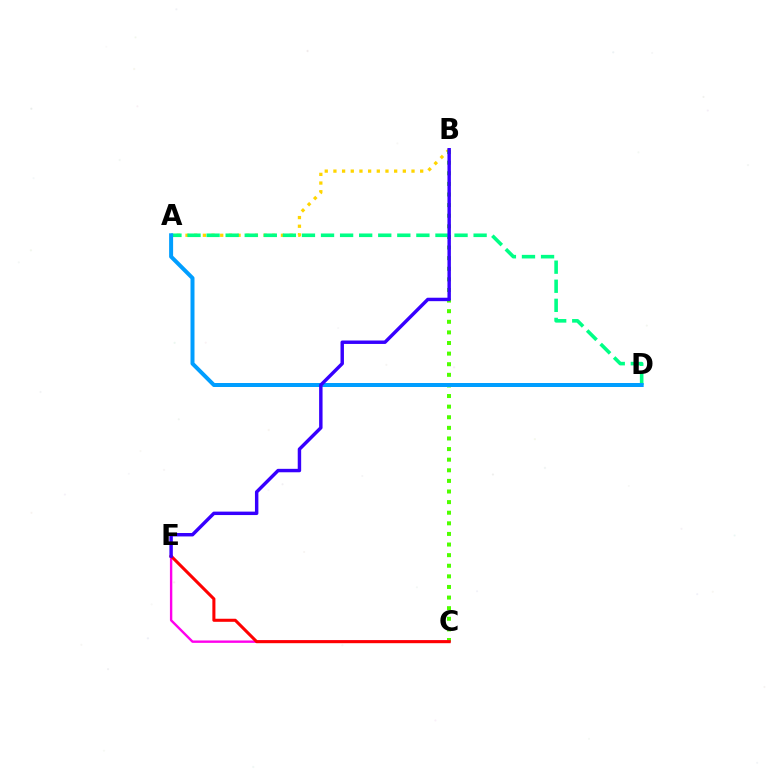{('A', 'B'): [{'color': '#ffd500', 'line_style': 'dotted', 'thickness': 2.36}], ('B', 'C'): [{'color': '#4fff00', 'line_style': 'dotted', 'thickness': 2.88}], ('C', 'E'): [{'color': '#ff00ed', 'line_style': 'solid', 'thickness': 1.72}, {'color': '#ff0000', 'line_style': 'solid', 'thickness': 2.2}], ('A', 'D'): [{'color': '#00ff86', 'line_style': 'dashed', 'thickness': 2.59}, {'color': '#009eff', 'line_style': 'solid', 'thickness': 2.87}], ('B', 'E'): [{'color': '#3700ff', 'line_style': 'solid', 'thickness': 2.47}]}